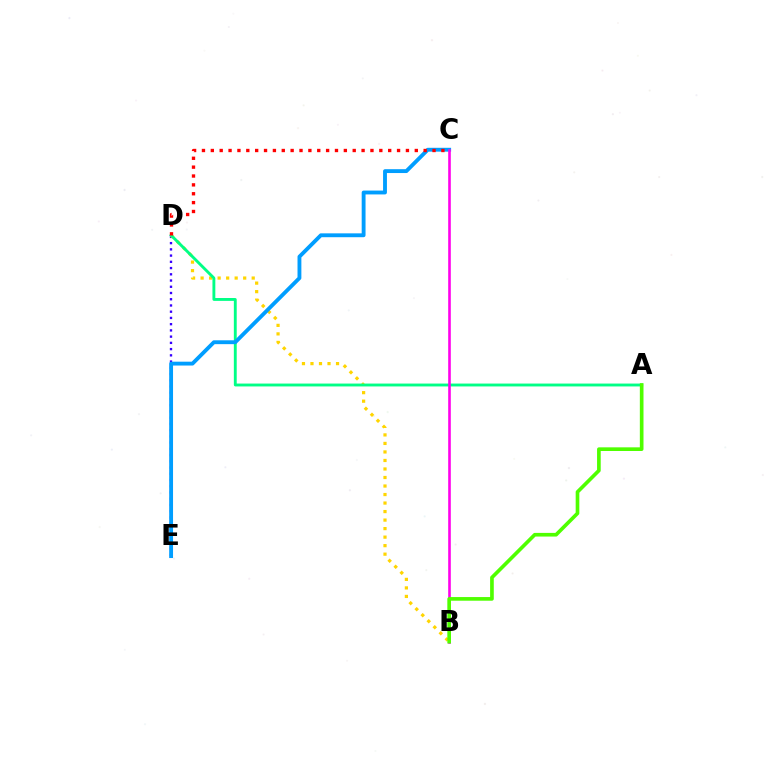{('D', 'E'): [{'color': '#3700ff', 'line_style': 'dotted', 'thickness': 1.69}], ('B', 'D'): [{'color': '#ffd500', 'line_style': 'dotted', 'thickness': 2.31}], ('A', 'D'): [{'color': '#00ff86', 'line_style': 'solid', 'thickness': 2.07}], ('C', 'E'): [{'color': '#009eff', 'line_style': 'solid', 'thickness': 2.78}], ('B', 'C'): [{'color': '#ff00ed', 'line_style': 'solid', 'thickness': 1.89}], ('C', 'D'): [{'color': '#ff0000', 'line_style': 'dotted', 'thickness': 2.41}], ('A', 'B'): [{'color': '#4fff00', 'line_style': 'solid', 'thickness': 2.63}]}